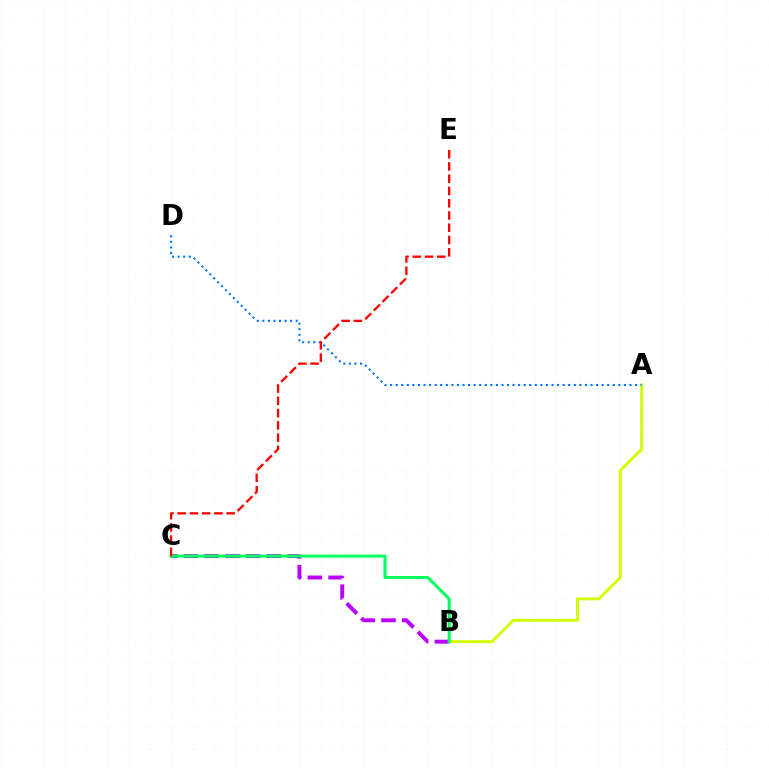{('A', 'B'): [{'color': '#d1ff00', 'line_style': 'solid', 'thickness': 2.11}], ('A', 'D'): [{'color': '#0074ff', 'line_style': 'dotted', 'thickness': 1.51}], ('B', 'C'): [{'color': '#b900ff', 'line_style': 'dashed', 'thickness': 2.82}, {'color': '#00ff5c', 'line_style': 'solid', 'thickness': 2.19}], ('C', 'E'): [{'color': '#ff0000', 'line_style': 'dashed', 'thickness': 1.66}]}